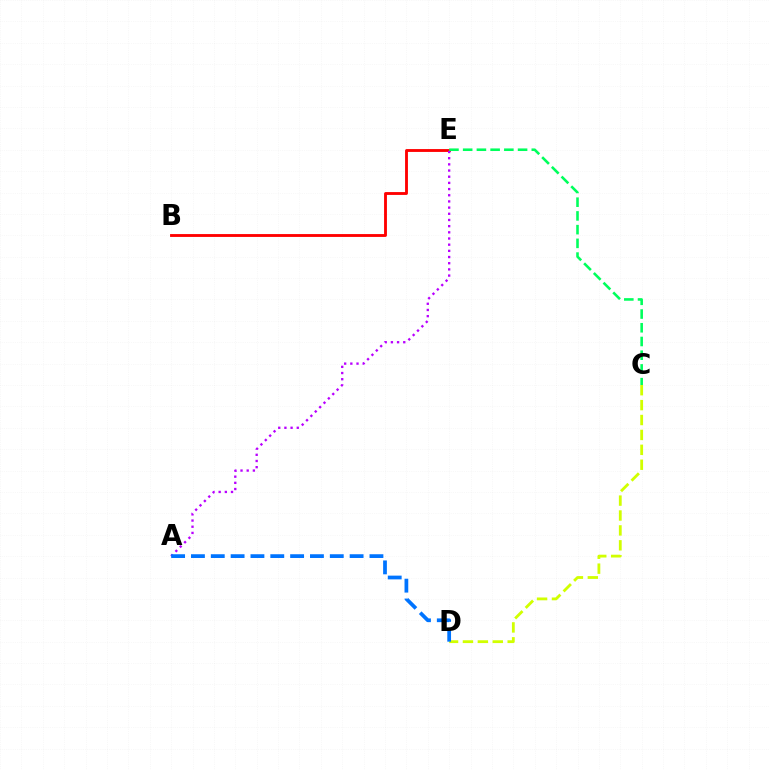{('B', 'E'): [{'color': '#ff0000', 'line_style': 'solid', 'thickness': 2.05}], ('C', 'D'): [{'color': '#d1ff00', 'line_style': 'dashed', 'thickness': 2.03}], ('A', 'E'): [{'color': '#b900ff', 'line_style': 'dotted', 'thickness': 1.68}], ('A', 'D'): [{'color': '#0074ff', 'line_style': 'dashed', 'thickness': 2.69}], ('C', 'E'): [{'color': '#00ff5c', 'line_style': 'dashed', 'thickness': 1.86}]}